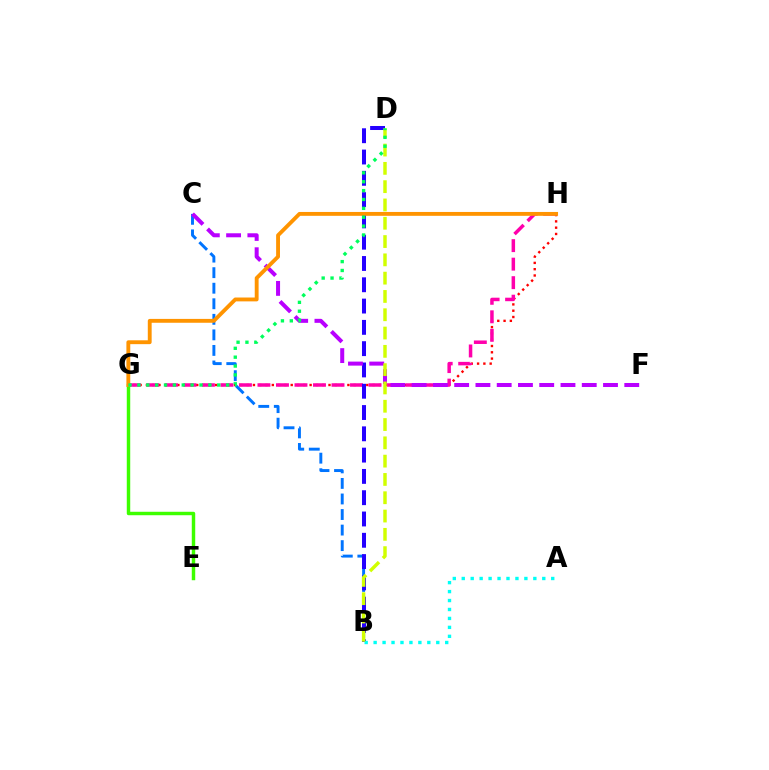{('G', 'H'): [{'color': '#ff0000', 'line_style': 'dotted', 'thickness': 1.71}, {'color': '#ff00ac', 'line_style': 'dashed', 'thickness': 2.51}, {'color': '#ff9400', 'line_style': 'solid', 'thickness': 2.78}], ('B', 'C'): [{'color': '#0074ff', 'line_style': 'dashed', 'thickness': 2.11}], ('E', 'G'): [{'color': '#3dff00', 'line_style': 'solid', 'thickness': 2.48}], ('B', 'D'): [{'color': '#2500ff', 'line_style': 'dashed', 'thickness': 2.89}, {'color': '#d1ff00', 'line_style': 'dashed', 'thickness': 2.49}], ('C', 'F'): [{'color': '#b900ff', 'line_style': 'dashed', 'thickness': 2.89}], ('A', 'B'): [{'color': '#00fff6', 'line_style': 'dotted', 'thickness': 2.43}], ('D', 'G'): [{'color': '#00ff5c', 'line_style': 'dotted', 'thickness': 2.41}]}